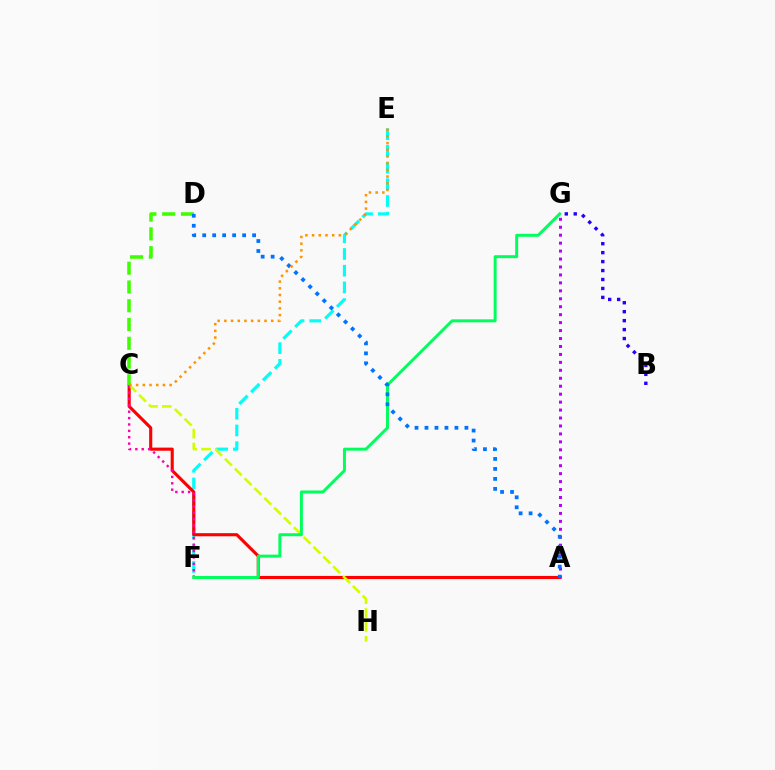{('E', 'F'): [{'color': '#00fff6', 'line_style': 'dashed', 'thickness': 2.27}], ('A', 'C'): [{'color': '#ff0000', 'line_style': 'solid', 'thickness': 2.24}], ('C', 'H'): [{'color': '#d1ff00', 'line_style': 'dashed', 'thickness': 1.88}], ('A', 'G'): [{'color': '#b900ff', 'line_style': 'dotted', 'thickness': 2.16}], ('C', 'F'): [{'color': '#ff00ac', 'line_style': 'dotted', 'thickness': 1.73}], ('F', 'G'): [{'color': '#00ff5c', 'line_style': 'solid', 'thickness': 2.14}], ('C', 'D'): [{'color': '#3dff00', 'line_style': 'dashed', 'thickness': 2.55}], ('A', 'D'): [{'color': '#0074ff', 'line_style': 'dotted', 'thickness': 2.71}], ('B', 'G'): [{'color': '#2500ff', 'line_style': 'dotted', 'thickness': 2.43}], ('C', 'E'): [{'color': '#ff9400', 'line_style': 'dotted', 'thickness': 1.82}]}